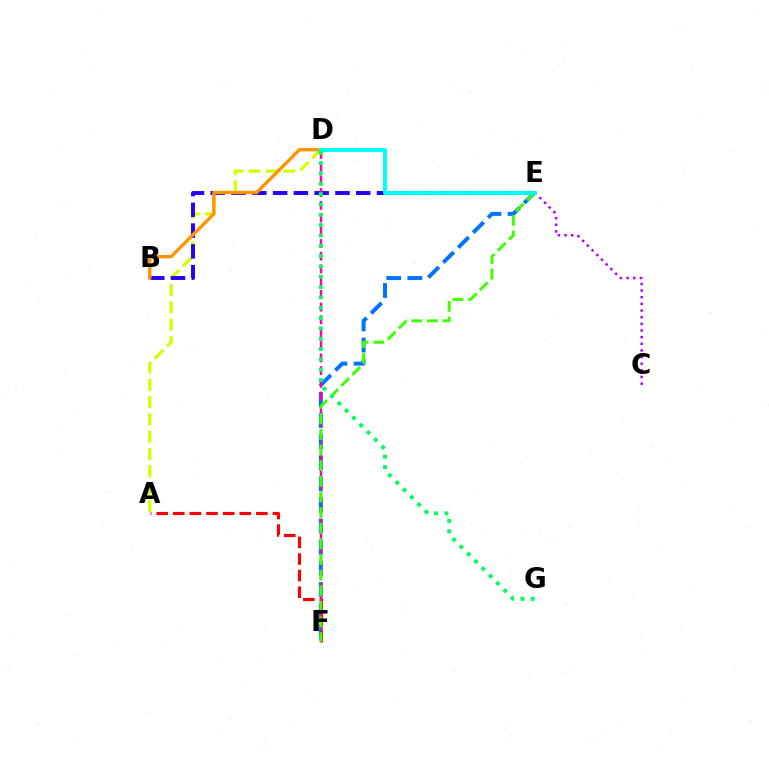{('C', 'E'): [{'color': '#b900ff', 'line_style': 'dotted', 'thickness': 1.81}], ('E', 'F'): [{'color': '#0074ff', 'line_style': 'dashed', 'thickness': 2.87}, {'color': '#3dff00', 'line_style': 'dashed', 'thickness': 2.12}], ('A', 'D'): [{'color': '#d1ff00', 'line_style': 'dashed', 'thickness': 2.35}], ('A', 'F'): [{'color': '#ff0000', 'line_style': 'dashed', 'thickness': 2.26}], ('B', 'E'): [{'color': '#2500ff', 'line_style': 'dashed', 'thickness': 2.82}], ('B', 'D'): [{'color': '#ff9400', 'line_style': 'solid', 'thickness': 2.41}], ('D', 'F'): [{'color': '#ff00ac', 'line_style': 'dashed', 'thickness': 1.73}], ('D', 'E'): [{'color': '#00fff6', 'line_style': 'solid', 'thickness': 2.81}], ('D', 'G'): [{'color': '#00ff5c', 'line_style': 'dotted', 'thickness': 2.81}]}